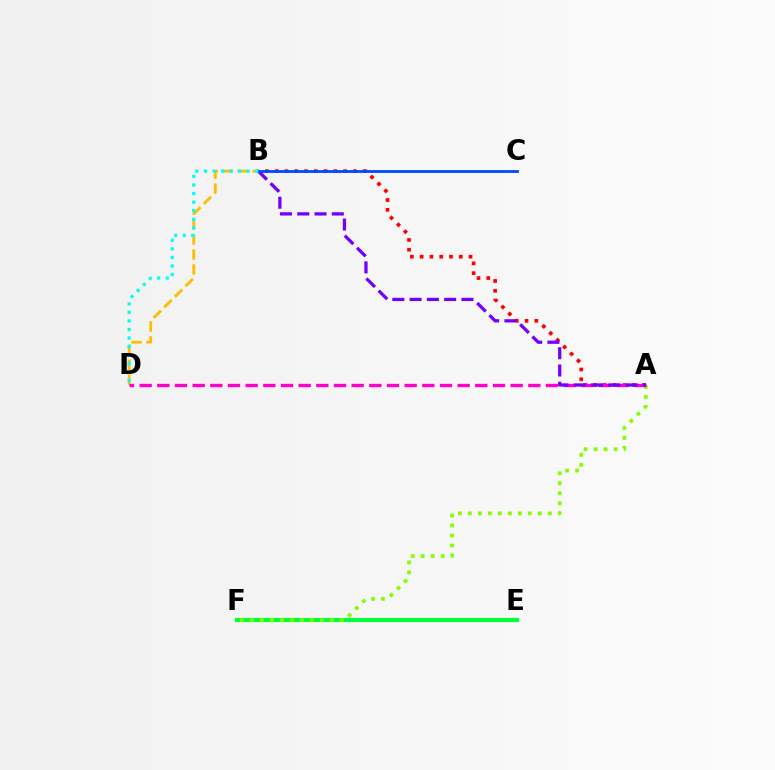{('E', 'F'): [{'color': '#00ff39', 'line_style': 'solid', 'thickness': 2.97}], ('A', 'B'): [{'color': '#ff0000', 'line_style': 'dotted', 'thickness': 2.66}, {'color': '#7200ff', 'line_style': 'dashed', 'thickness': 2.35}], ('B', 'D'): [{'color': '#ffbd00', 'line_style': 'dashed', 'thickness': 2.03}, {'color': '#00fff6', 'line_style': 'dotted', 'thickness': 2.32}], ('A', 'F'): [{'color': '#84ff00', 'line_style': 'dotted', 'thickness': 2.72}], ('A', 'D'): [{'color': '#ff00cf', 'line_style': 'dashed', 'thickness': 2.4}], ('B', 'C'): [{'color': '#004bff', 'line_style': 'solid', 'thickness': 2.03}]}